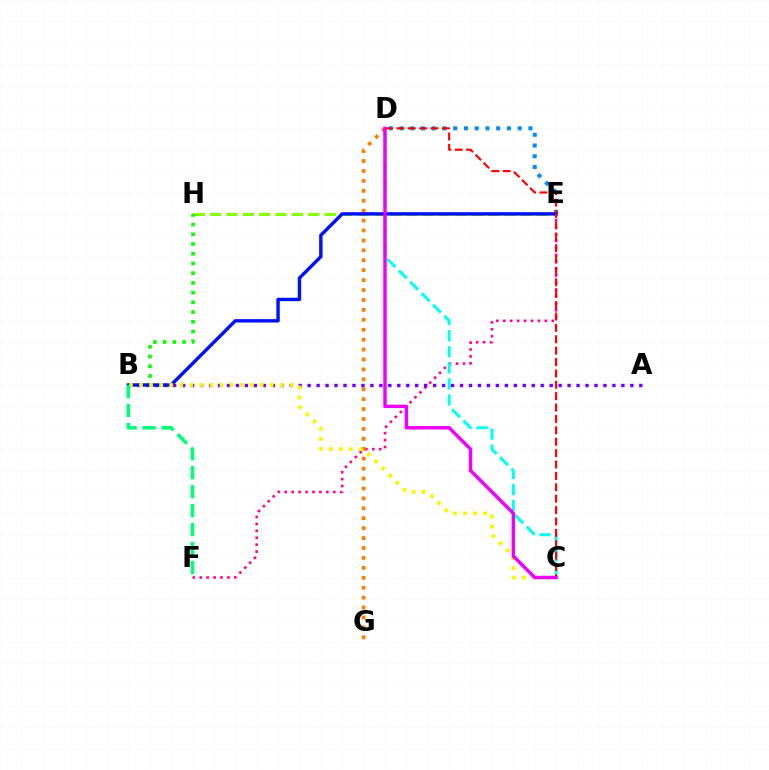{('D', 'E'): [{'color': '#008cff', 'line_style': 'dotted', 'thickness': 2.92}], ('E', 'F'): [{'color': '#ff0094', 'line_style': 'dotted', 'thickness': 1.88}], ('C', 'D'): [{'color': '#00fff6', 'line_style': 'dashed', 'thickness': 2.18}, {'color': '#ff0000', 'line_style': 'dashed', 'thickness': 1.55}, {'color': '#ee00ff', 'line_style': 'solid', 'thickness': 2.48}], ('D', 'G'): [{'color': '#ff7c00', 'line_style': 'dotted', 'thickness': 2.7}], ('E', 'H'): [{'color': '#84ff00', 'line_style': 'dashed', 'thickness': 2.22}], ('A', 'B'): [{'color': '#7200ff', 'line_style': 'dotted', 'thickness': 2.44}], ('B', 'H'): [{'color': '#08ff00', 'line_style': 'dotted', 'thickness': 2.64}], ('B', 'E'): [{'color': '#0010ff', 'line_style': 'solid', 'thickness': 2.45}], ('B', 'C'): [{'color': '#fcf500', 'line_style': 'dotted', 'thickness': 2.73}], ('B', 'F'): [{'color': '#00ff74', 'line_style': 'dashed', 'thickness': 2.58}]}